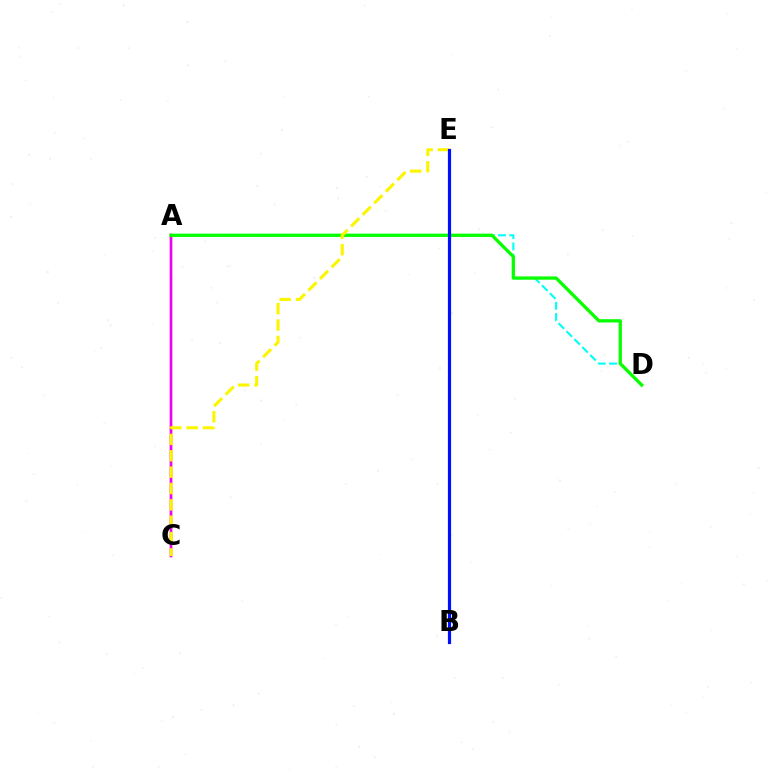{('A', 'C'): [{'color': '#ff0000', 'line_style': 'solid', 'thickness': 1.68}, {'color': '#ee00ff', 'line_style': 'solid', 'thickness': 1.74}], ('A', 'D'): [{'color': '#00fff6', 'line_style': 'dashed', 'thickness': 1.52}, {'color': '#08ff00', 'line_style': 'solid', 'thickness': 2.37}], ('C', 'E'): [{'color': '#fcf500', 'line_style': 'dashed', 'thickness': 2.22}], ('B', 'E'): [{'color': '#0010ff', 'line_style': 'solid', 'thickness': 2.3}]}